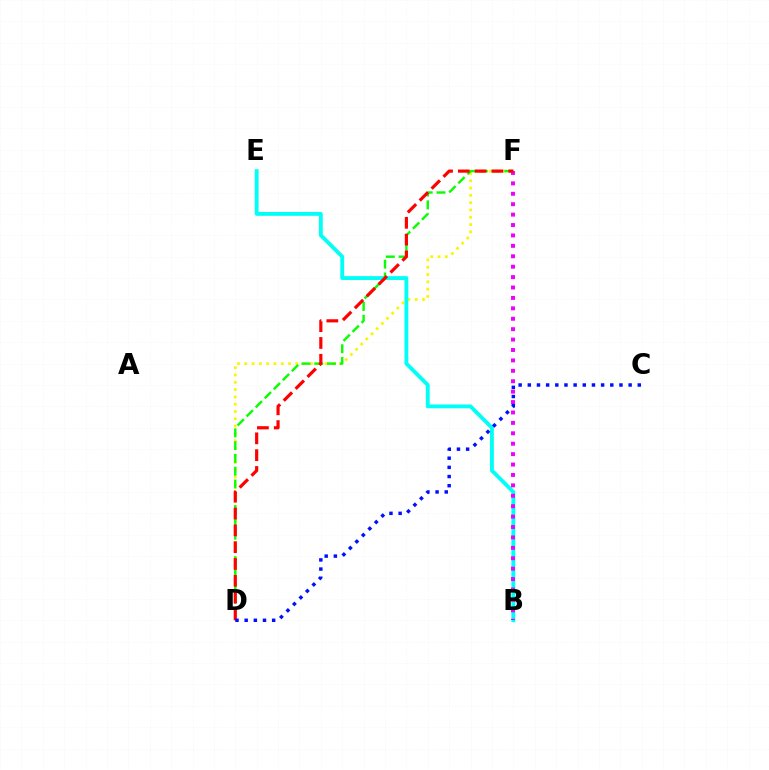{('D', 'F'): [{'color': '#fcf500', 'line_style': 'dotted', 'thickness': 1.98}, {'color': '#08ff00', 'line_style': 'dashed', 'thickness': 1.74}, {'color': '#ff0000', 'line_style': 'dashed', 'thickness': 2.28}], ('B', 'E'): [{'color': '#00fff6', 'line_style': 'solid', 'thickness': 2.77}], ('B', 'F'): [{'color': '#ee00ff', 'line_style': 'dotted', 'thickness': 2.83}], ('C', 'D'): [{'color': '#0010ff', 'line_style': 'dotted', 'thickness': 2.49}]}